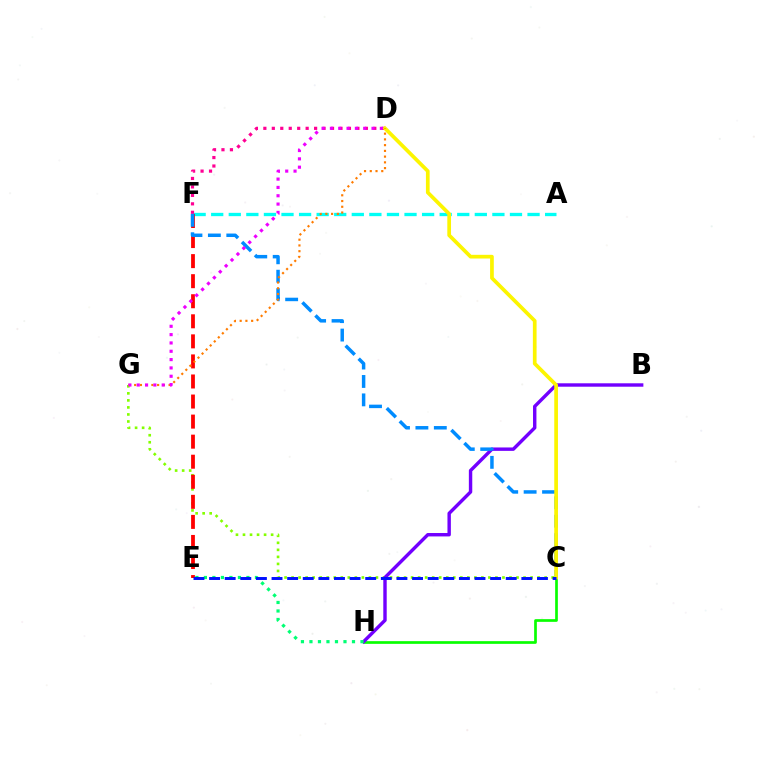{('C', 'G'): [{'color': '#84ff00', 'line_style': 'dotted', 'thickness': 1.91}], ('A', 'F'): [{'color': '#00fff6', 'line_style': 'dashed', 'thickness': 2.39}], ('D', 'F'): [{'color': '#ff0094', 'line_style': 'dotted', 'thickness': 2.3}], ('C', 'H'): [{'color': '#08ff00', 'line_style': 'solid', 'thickness': 1.94}], ('B', 'H'): [{'color': '#7200ff', 'line_style': 'solid', 'thickness': 2.46}], ('E', 'F'): [{'color': '#ff0000', 'line_style': 'dashed', 'thickness': 2.73}], ('C', 'F'): [{'color': '#008cff', 'line_style': 'dashed', 'thickness': 2.5}], ('C', 'D'): [{'color': '#fcf500', 'line_style': 'solid', 'thickness': 2.67}], ('D', 'G'): [{'color': '#ff7c00', 'line_style': 'dotted', 'thickness': 1.56}, {'color': '#ee00ff', 'line_style': 'dotted', 'thickness': 2.26}], ('E', 'H'): [{'color': '#00ff74', 'line_style': 'dotted', 'thickness': 2.31}], ('C', 'E'): [{'color': '#0010ff', 'line_style': 'dashed', 'thickness': 2.12}]}